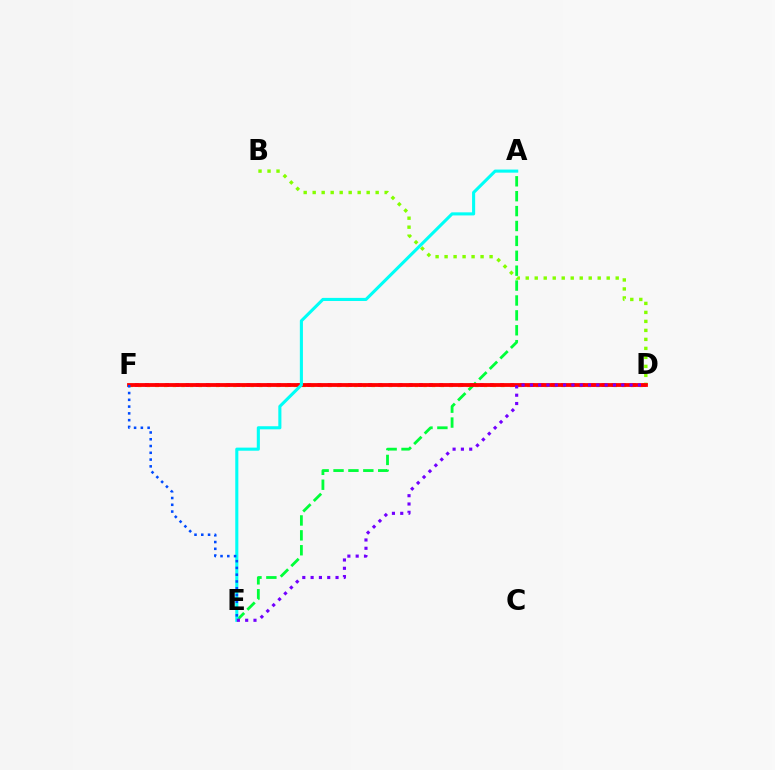{('D', 'F'): [{'color': '#ff00cf', 'line_style': 'dotted', 'thickness': 2.76}, {'color': '#ffbd00', 'line_style': 'dotted', 'thickness': 2.35}, {'color': '#ff0000', 'line_style': 'solid', 'thickness': 2.73}], ('A', 'E'): [{'color': '#00ff39', 'line_style': 'dashed', 'thickness': 2.02}, {'color': '#00fff6', 'line_style': 'solid', 'thickness': 2.23}], ('B', 'D'): [{'color': '#84ff00', 'line_style': 'dotted', 'thickness': 2.44}], ('D', 'E'): [{'color': '#7200ff', 'line_style': 'dotted', 'thickness': 2.26}], ('E', 'F'): [{'color': '#004bff', 'line_style': 'dotted', 'thickness': 1.84}]}